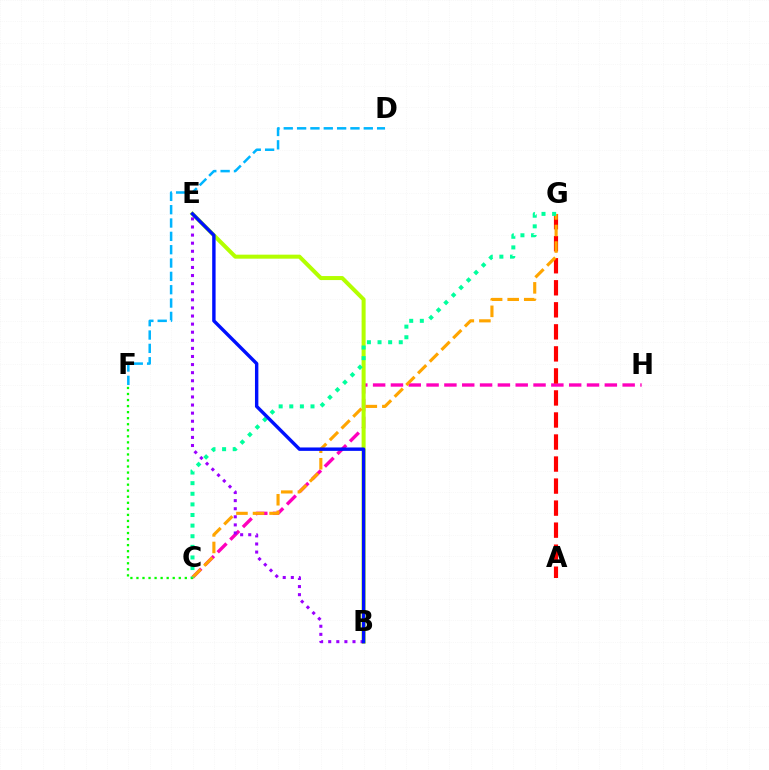{('C', 'H'): [{'color': '#ff00bd', 'line_style': 'dashed', 'thickness': 2.42}], ('A', 'G'): [{'color': '#ff0000', 'line_style': 'dashed', 'thickness': 2.99}], ('D', 'F'): [{'color': '#00b5ff', 'line_style': 'dashed', 'thickness': 1.81}], ('B', 'E'): [{'color': '#b3ff00', 'line_style': 'solid', 'thickness': 2.89}, {'color': '#9b00ff', 'line_style': 'dotted', 'thickness': 2.2}, {'color': '#0010ff', 'line_style': 'solid', 'thickness': 2.45}], ('C', 'F'): [{'color': '#08ff00', 'line_style': 'dotted', 'thickness': 1.64}], ('C', 'G'): [{'color': '#ffa500', 'line_style': 'dashed', 'thickness': 2.25}, {'color': '#00ff9d', 'line_style': 'dotted', 'thickness': 2.88}]}